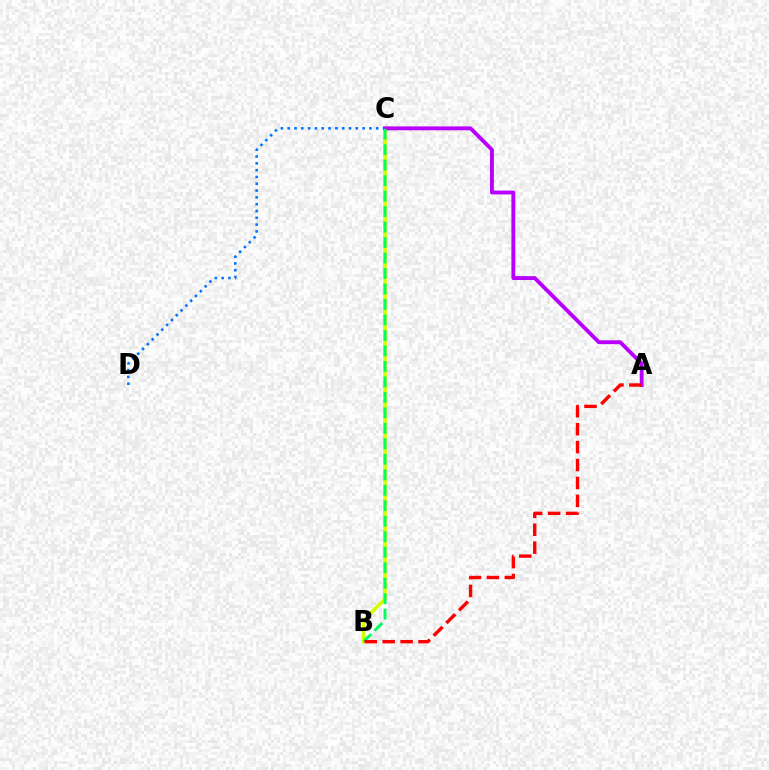{('C', 'D'): [{'color': '#0074ff', 'line_style': 'dotted', 'thickness': 1.85}], ('B', 'C'): [{'color': '#d1ff00', 'line_style': 'solid', 'thickness': 2.56}, {'color': '#00ff5c', 'line_style': 'dashed', 'thickness': 2.1}], ('A', 'C'): [{'color': '#b900ff', 'line_style': 'solid', 'thickness': 2.79}], ('A', 'B'): [{'color': '#ff0000', 'line_style': 'dashed', 'thickness': 2.43}]}